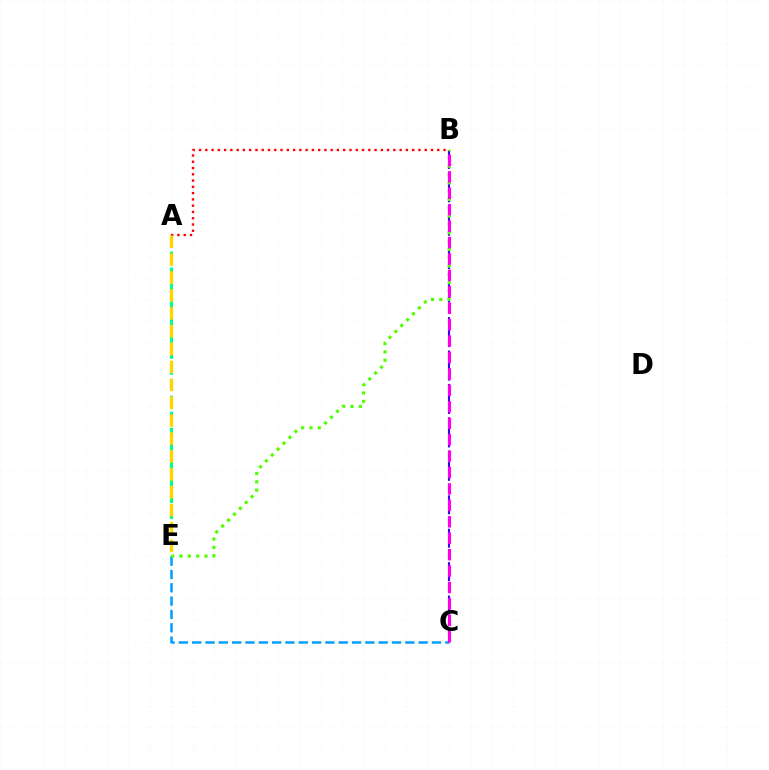{('A', 'E'): [{'color': '#00ff86', 'line_style': 'dashed', 'thickness': 2.18}, {'color': '#ffd500', 'line_style': 'dashed', 'thickness': 2.43}], ('C', 'E'): [{'color': '#009eff', 'line_style': 'dashed', 'thickness': 1.81}], ('B', 'C'): [{'color': '#3700ff', 'line_style': 'dashed', 'thickness': 1.51}, {'color': '#ff00ed', 'line_style': 'dashed', 'thickness': 2.23}], ('B', 'E'): [{'color': '#4fff00', 'line_style': 'dotted', 'thickness': 2.26}], ('A', 'B'): [{'color': '#ff0000', 'line_style': 'dotted', 'thickness': 1.7}]}